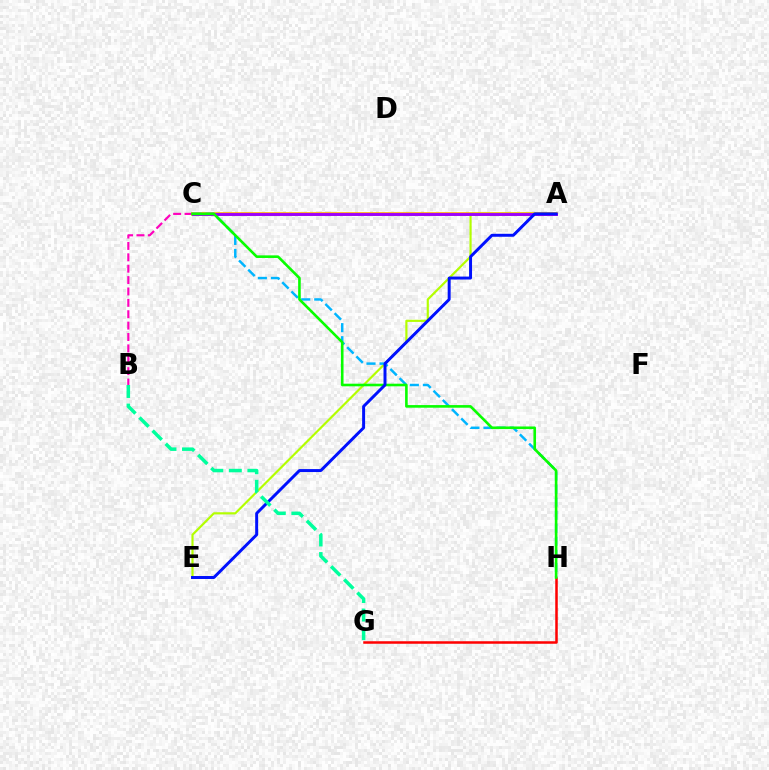{('A', 'C'): [{'color': '#ffa500', 'line_style': 'solid', 'thickness': 2.58}, {'color': '#9b00ff', 'line_style': 'solid', 'thickness': 2.08}], ('G', 'H'): [{'color': '#ff0000', 'line_style': 'solid', 'thickness': 1.81}], ('A', 'E'): [{'color': '#b3ff00', 'line_style': 'solid', 'thickness': 1.56}, {'color': '#0010ff', 'line_style': 'solid', 'thickness': 2.14}], ('C', 'H'): [{'color': '#00b5ff', 'line_style': 'dashed', 'thickness': 1.77}, {'color': '#08ff00', 'line_style': 'solid', 'thickness': 1.88}], ('B', 'C'): [{'color': '#ff00bd', 'line_style': 'dashed', 'thickness': 1.55}], ('B', 'G'): [{'color': '#00ff9d', 'line_style': 'dashed', 'thickness': 2.52}]}